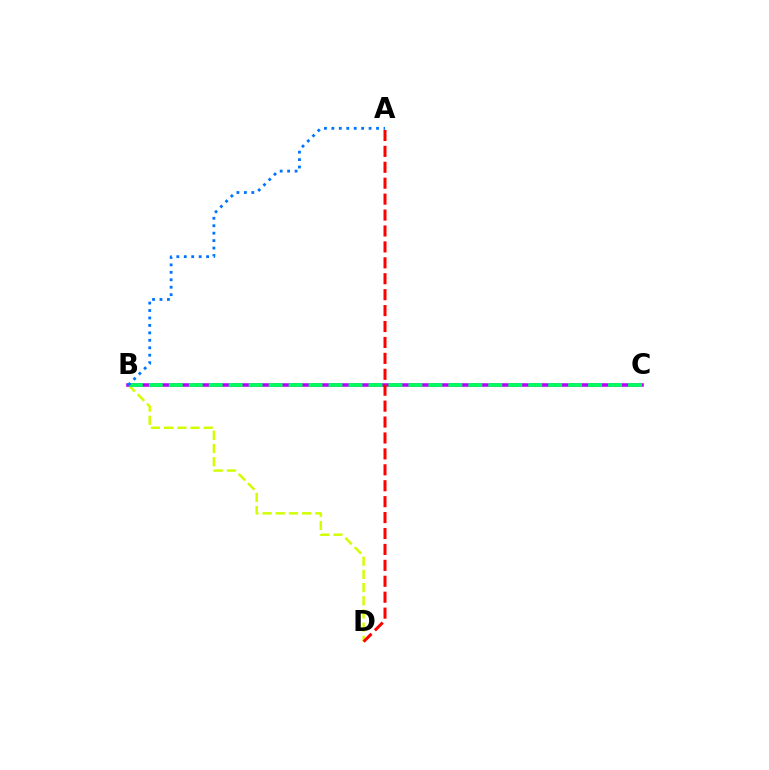{('B', 'D'): [{'color': '#d1ff00', 'line_style': 'dashed', 'thickness': 1.79}], ('B', 'C'): [{'color': '#b900ff', 'line_style': 'solid', 'thickness': 2.56}, {'color': '#00ff5c', 'line_style': 'dashed', 'thickness': 2.71}], ('A', 'D'): [{'color': '#ff0000', 'line_style': 'dashed', 'thickness': 2.16}], ('A', 'B'): [{'color': '#0074ff', 'line_style': 'dotted', 'thickness': 2.02}]}